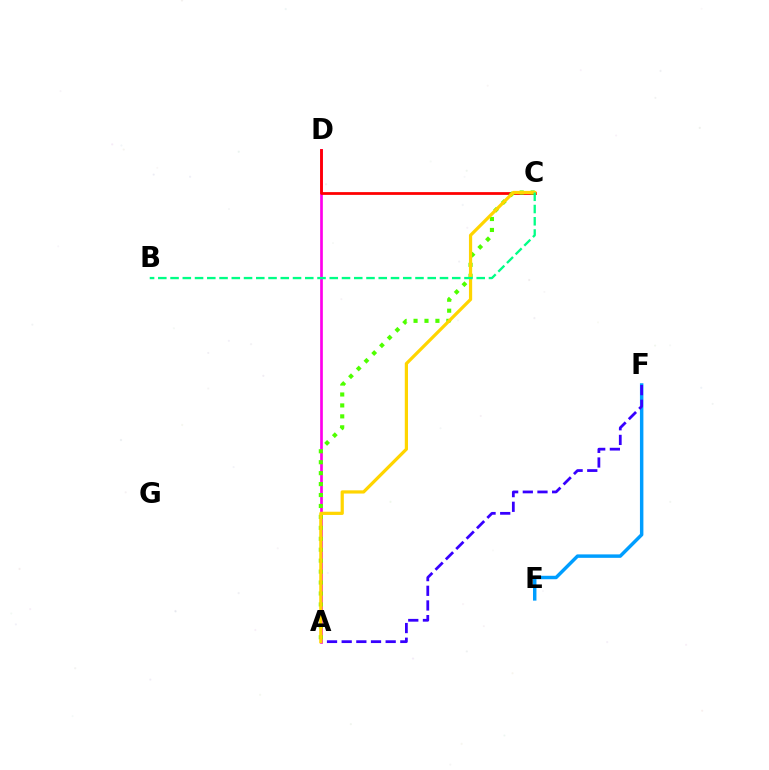{('E', 'F'): [{'color': '#009eff', 'line_style': 'solid', 'thickness': 2.49}], ('A', 'F'): [{'color': '#3700ff', 'line_style': 'dashed', 'thickness': 1.99}], ('A', 'D'): [{'color': '#ff00ed', 'line_style': 'solid', 'thickness': 1.93}], ('C', 'D'): [{'color': '#ff0000', 'line_style': 'solid', 'thickness': 1.99}], ('A', 'C'): [{'color': '#4fff00', 'line_style': 'dotted', 'thickness': 2.97}, {'color': '#ffd500', 'line_style': 'solid', 'thickness': 2.32}], ('B', 'C'): [{'color': '#00ff86', 'line_style': 'dashed', 'thickness': 1.66}]}